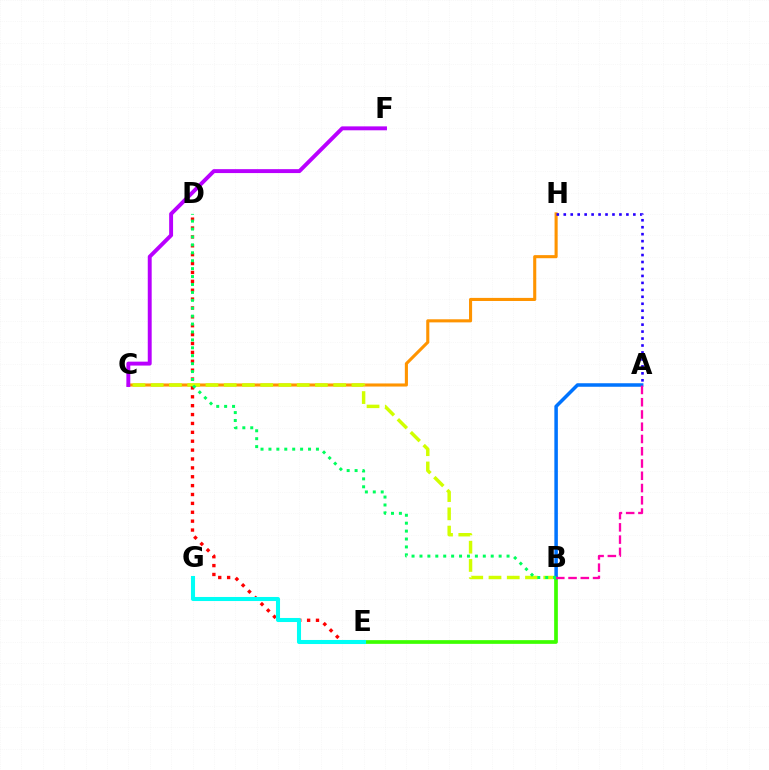{('C', 'H'): [{'color': '#ff9400', 'line_style': 'solid', 'thickness': 2.23}], ('B', 'C'): [{'color': '#d1ff00', 'line_style': 'dashed', 'thickness': 2.48}], ('C', 'F'): [{'color': '#b900ff', 'line_style': 'solid', 'thickness': 2.82}], ('A', 'H'): [{'color': '#2500ff', 'line_style': 'dotted', 'thickness': 1.89}], ('D', 'E'): [{'color': '#ff0000', 'line_style': 'dotted', 'thickness': 2.41}], ('B', 'E'): [{'color': '#3dff00', 'line_style': 'solid', 'thickness': 2.67}], ('A', 'B'): [{'color': '#0074ff', 'line_style': 'solid', 'thickness': 2.53}, {'color': '#ff00ac', 'line_style': 'dashed', 'thickness': 1.67}], ('B', 'D'): [{'color': '#00ff5c', 'line_style': 'dotted', 'thickness': 2.15}], ('E', 'G'): [{'color': '#00fff6', 'line_style': 'solid', 'thickness': 2.93}]}